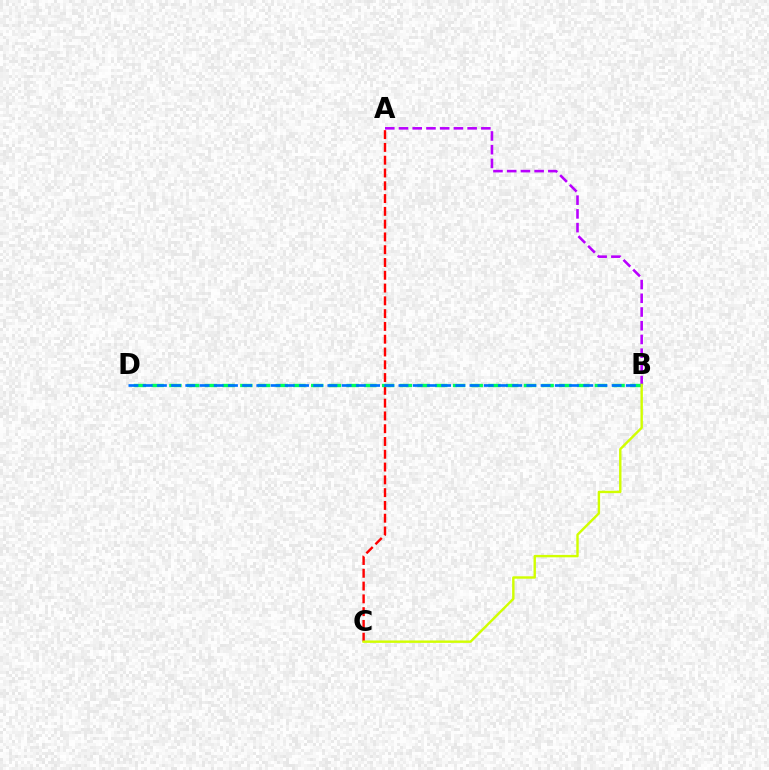{('A', 'C'): [{'color': '#ff0000', 'line_style': 'dashed', 'thickness': 1.74}], ('A', 'B'): [{'color': '#b900ff', 'line_style': 'dashed', 'thickness': 1.86}], ('B', 'D'): [{'color': '#00ff5c', 'line_style': 'dashed', 'thickness': 2.41}, {'color': '#0074ff', 'line_style': 'dashed', 'thickness': 1.93}], ('B', 'C'): [{'color': '#d1ff00', 'line_style': 'solid', 'thickness': 1.73}]}